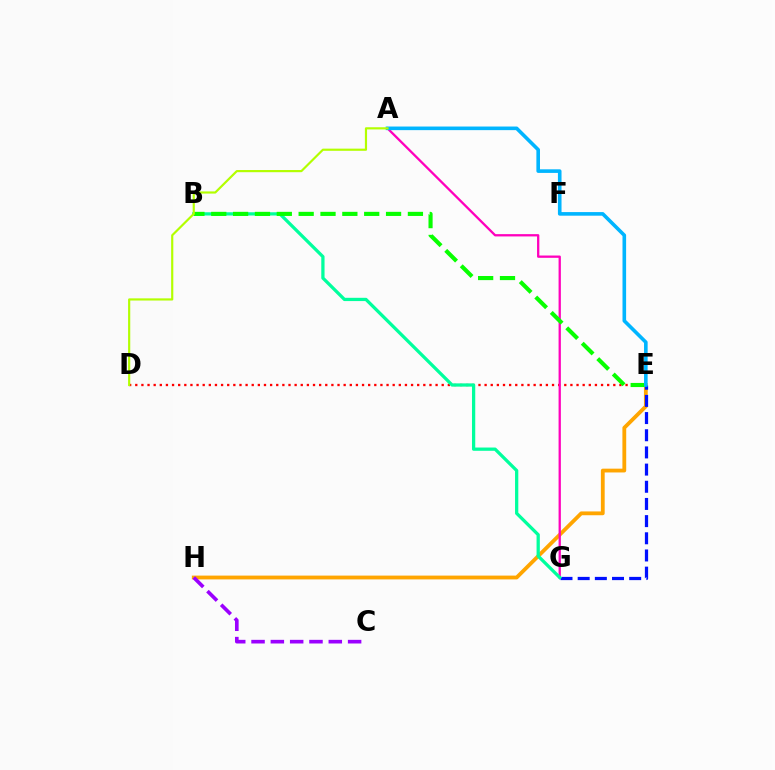{('E', 'H'): [{'color': '#ffa500', 'line_style': 'solid', 'thickness': 2.74}], ('D', 'E'): [{'color': '#ff0000', 'line_style': 'dotted', 'thickness': 1.67}], ('A', 'G'): [{'color': '#ff00bd', 'line_style': 'solid', 'thickness': 1.65}], ('E', 'G'): [{'color': '#0010ff', 'line_style': 'dashed', 'thickness': 2.33}], ('B', 'G'): [{'color': '#00ff9d', 'line_style': 'solid', 'thickness': 2.35}], ('B', 'E'): [{'color': '#08ff00', 'line_style': 'dashed', 'thickness': 2.97}], ('A', 'E'): [{'color': '#00b5ff', 'line_style': 'solid', 'thickness': 2.6}], ('A', 'D'): [{'color': '#b3ff00', 'line_style': 'solid', 'thickness': 1.56}], ('C', 'H'): [{'color': '#9b00ff', 'line_style': 'dashed', 'thickness': 2.62}]}